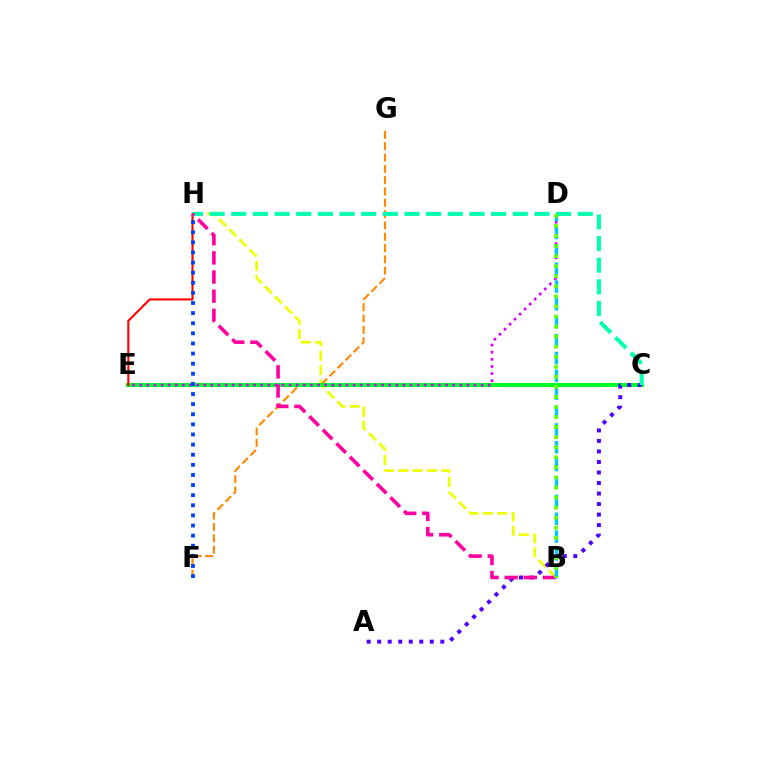{('B', 'H'): [{'color': '#eeff00', 'line_style': 'dashed', 'thickness': 1.95}, {'color': '#ff00a0', 'line_style': 'dashed', 'thickness': 2.6}], ('F', 'G'): [{'color': '#ff8800', 'line_style': 'dashed', 'thickness': 1.54}], ('C', 'E'): [{'color': '#00ff27', 'line_style': 'solid', 'thickness': 2.89}], ('A', 'C'): [{'color': '#4f00ff', 'line_style': 'dotted', 'thickness': 2.86}], ('E', 'H'): [{'color': '#ff0000', 'line_style': 'solid', 'thickness': 1.51}], ('C', 'H'): [{'color': '#00ffaf', 'line_style': 'dashed', 'thickness': 2.94}], ('D', 'E'): [{'color': '#d600ff', 'line_style': 'dotted', 'thickness': 1.93}], ('B', 'D'): [{'color': '#00c7ff', 'line_style': 'dashed', 'thickness': 2.43}, {'color': '#66ff00', 'line_style': 'dotted', 'thickness': 2.73}], ('F', 'H'): [{'color': '#003fff', 'line_style': 'dotted', 'thickness': 2.75}]}